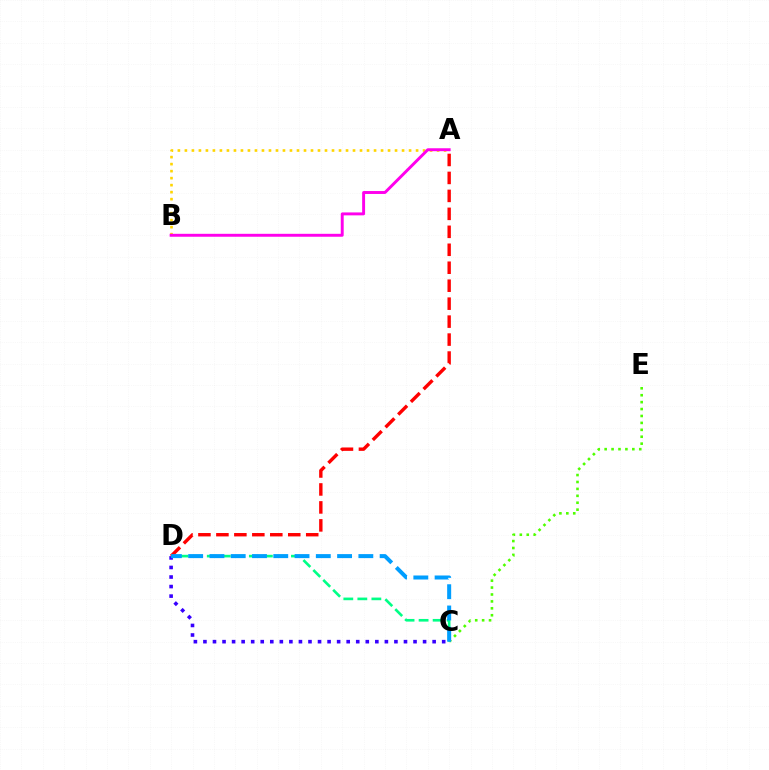{('C', 'D'): [{'color': '#3700ff', 'line_style': 'dotted', 'thickness': 2.59}, {'color': '#00ff86', 'line_style': 'dashed', 'thickness': 1.91}, {'color': '#009eff', 'line_style': 'dashed', 'thickness': 2.89}], ('A', 'B'): [{'color': '#ffd500', 'line_style': 'dotted', 'thickness': 1.9}, {'color': '#ff00ed', 'line_style': 'solid', 'thickness': 2.11}], ('C', 'E'): [{'color': '#4fff00', 'line_style': 'dotted', 'thickness': 1.88}], ('A', 'D'): [{'color': '#ff0000', 'line_style': 'dashed', 'thickness': 2.44}]}